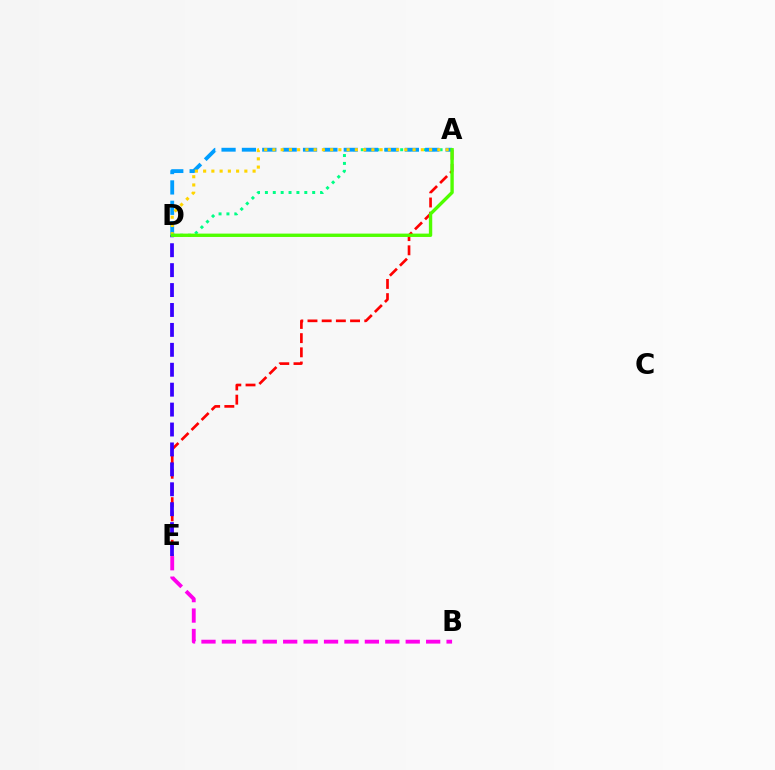{('B', 'E'): [{'color': '#ff00ed', 'line_style': 'dashed', 'thickness': 2.77}], ('A', 'E'): [{'color': '#ff0000', 'line_style': 'dashed', 'thickness': 1.93}], ('A', 'D'): [{'color': '#00ff86', 'line_style': 'dotted', 'thickness': 2.14}, {'color': '#009eff', 'line_style': 'dashed', 'thickness': 2.77}, {'color': '#ffd500', 'line_style': 'dotted', 'thickness': 2.24}, {'color': '#4fff00', 'line_style': 'solid', 'thickness': 2.42}], ('D', 'E'): [{'color': '#3700ff', 'line_style': 'dashed', 'thickness': 2.71}]}